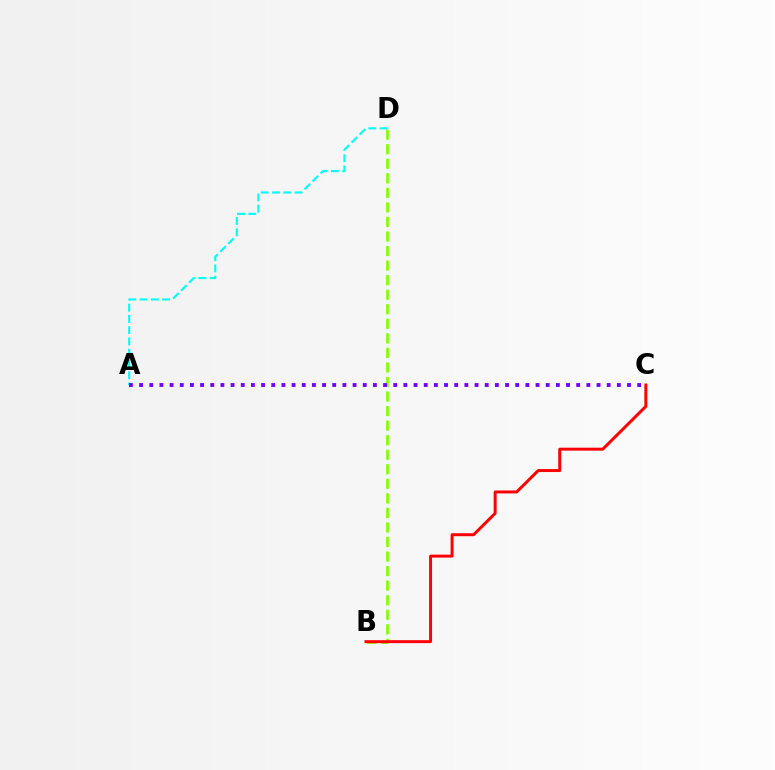{('A', 'D'): [{'color': '#00fff6', 'line_style': 'dashed', 'thickness': 1.53}], ('B', 'D'): [{'color': '#84ff00', 'line_style': 'dashed', 'thickness': 1.98}], ('A', 'C'): [{'color': '#7200ff', 'line_style': 'dotted', 'thickness': 2.76}], ('B', 'C'): [{'color': '#ff0000', 'line_style': 'solid', 'thickness': 2.13}]}